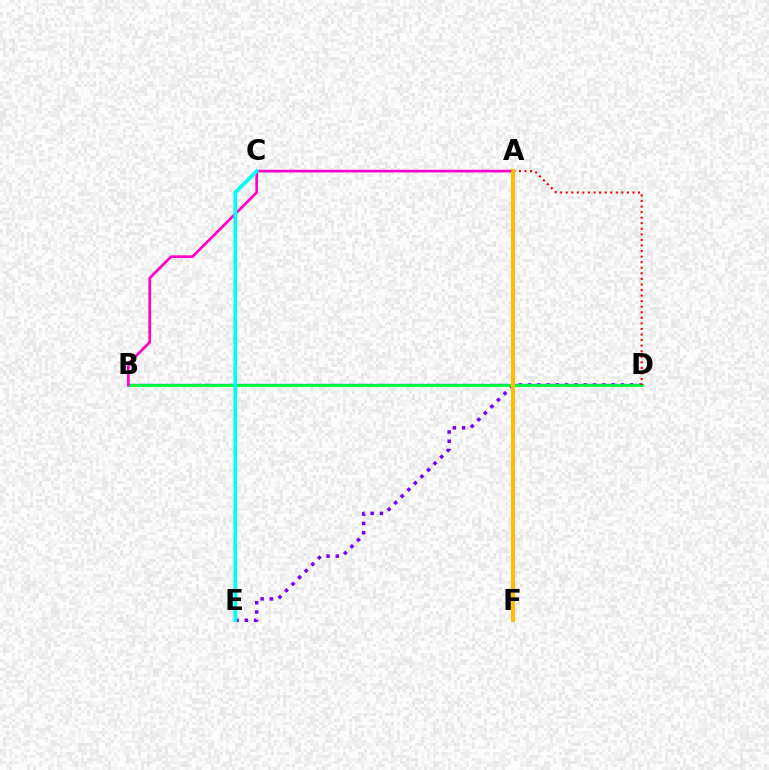{('B', 'D'): [{'color': '#004bff', 'line_style': 'solid', 'thickness': 1.63}, {'color': '#00ff39', 'line_style': 'solid', 'thickness': 2.01}], ('D', 'E'): [{'color': '#7200ff', 'line_style': 'dotted', 'thickness': 2.53}], ('A', 'F'): [{'color': '#84ff00', 'line_style': 'dashed', 'thickness': 1.87}, {'color': '#ffbd00', 'line_style': 'solid', 'thickness': 2.87}], ('A', 'B'): [{'color': '#ff00cf', 'line_style': 'solid', 'thickness': 1.94}], ('C', 'E'): [{'color': '#00fff6', 'line_style': 'solid', 'thickness': 2.69}], ('A', 'D'): [{'color': '#ff0000', 'line_style': 'dotted', 'thickness': 1.51}]}